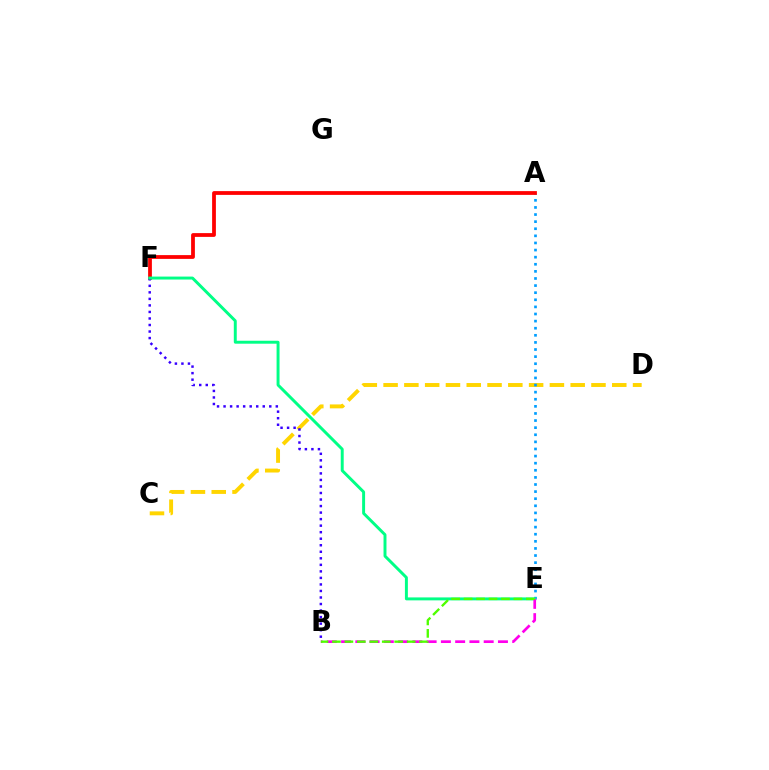{('C', 'D'): [{'color': '#ffd500', 'line_style': 'dashed', 'thickness': 2.82}], ('A', 'E'): [{'color': '#009eff', 'line_style': 'dotted', 'thickness': 1.93}], ('A', 'F'): [{'color': '#ff0000', 'line_style': 'solid', 'thickness': 2.72}], ('B', 'F'): [{'color': '#3700ff', 'line_style': 'dotted', 'thickness': 1.77}], ('E', 'F'): [{'color': '#00ff86', 'line_style': 'solid', 'thickness': 2.12}], ('B', 'E'): [{'color': '#ff00ed', 'line_style': 'dashed', 'thickness': 1.94}, {'color': '#4fff00', 'line_style': 'dashed', 'thickness': 1.69}]}